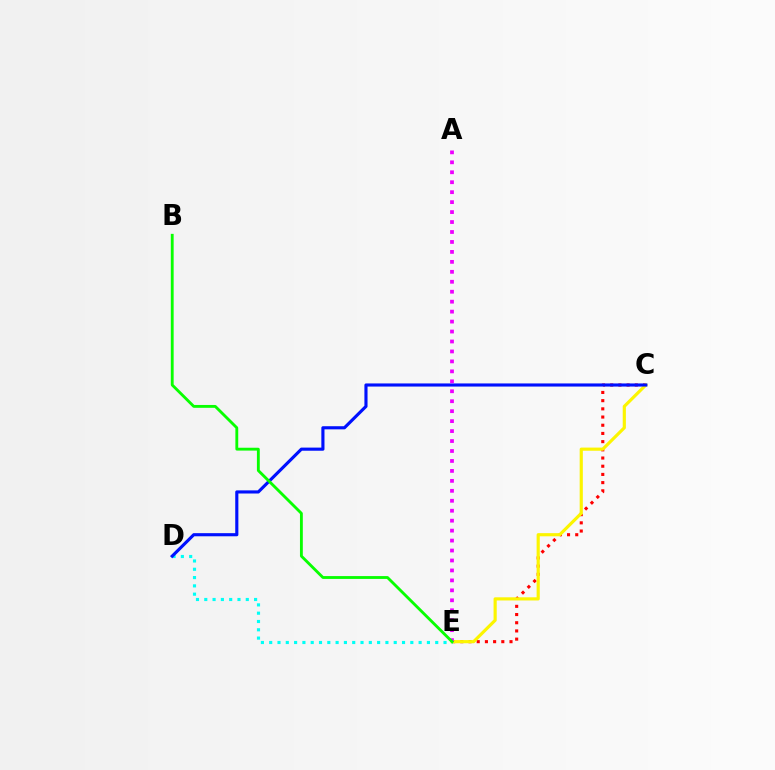{('C', 'E'): [{'color': '#ff0000', 'line_style': 'dotted', 'thickness': 2.23}, {'color': '#fcf500', 'line_style': 'solid', 'thickness': 2.27}], ('D', 'E'): [{'color': '#00fff6', 'line_style': 'dotted', 'thickness': 2.26}], ('C', 'D'): [{'color': '#0010ff', 'line_style': 'solid', 'thickness': 2.25}], ('A', 'E'): [{'color': '#ee00ff', 'line_style': 'dotted', 'thickness': 2.7}], ('B', 'E'): [{'color': '#08ff00', 'line_style': 'solid', 'thickness': 2.05}]}